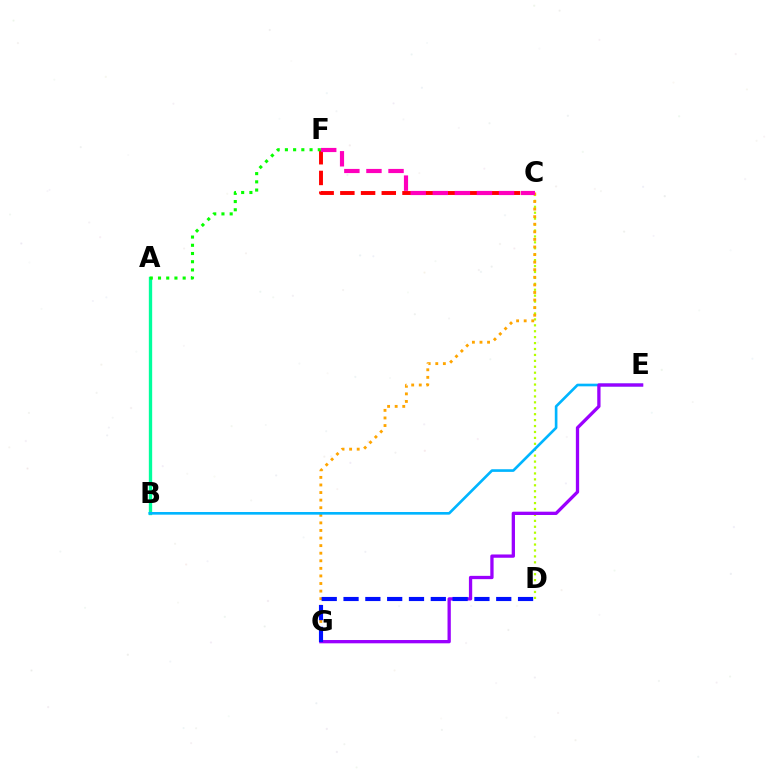{('A', 'B'): [{'color': '#00ff9d', 'line_style': 'solid', 'thickness': 2.39}], ('C', 'D'): [{'color': '#b3ff00', 'line_style': 'dotted', 'thickness': 1.61}], ('C', 'G'): [{'color': '#ffa500', 'line_style': 'dotted', 'thickness': 2.06}], ('C', 'F'): [{'color': '#ff0000', 'line_style': 'dashed', 'thickness': 2.81}, {'color': '#ff00bd', 'line_style': 'dashed', 'thickness': 3.0}], ('B', 'E'): [{'color': '#00b5ff', 'line_style': 'solid', 'thickness': 1.9}], ('E', 'G'): [{'color': '#9b00ff', 'line_style': 'solid', 'thickness': 2.37}], ('A', 'F'): [{'color': '#08ff00', 'line_style': 'dotted', 'thickness': 2.23}], ('D', 'G'): [{'color': '#0010ff', 'line_style': 'dashed', 'thickness': 2.96}]}